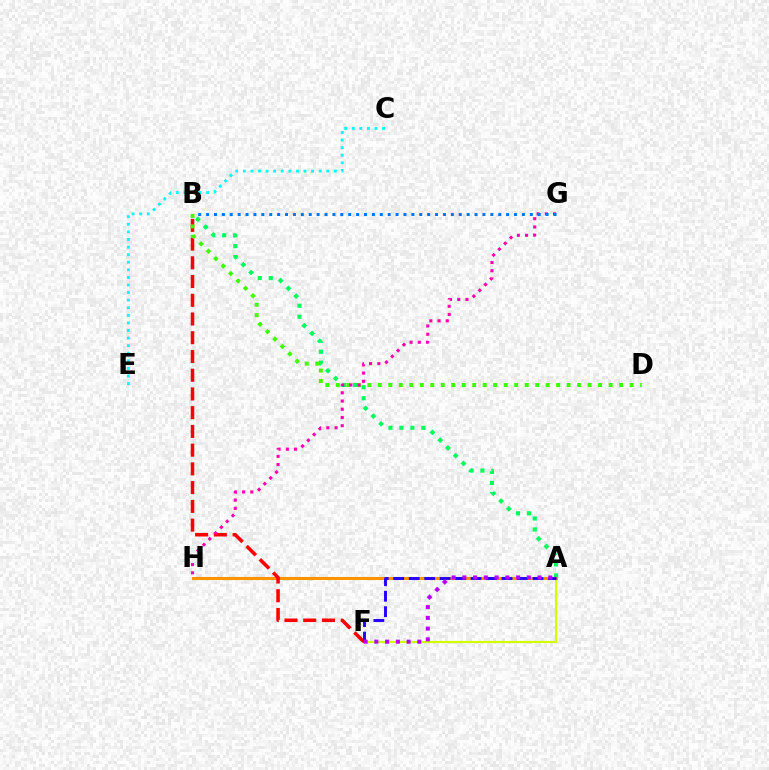{('A', 'B'): [{'color': '#00ff5c', 'line_style': 'dotted', 'thickness': 2.98}], ('A', 'F'): [{'color': '#d1ff00', 'line_style': 'solid', 'thickness': 1.54}, {'color': '#2500ff', 'line_style': 'dashed', 'thickness': 2.1}, {'color': '#b900ff', 'line_style': 'dotted', 'thickness': 2.92}], ('A', 'H'): [{'color': '#ff9400', 'line_style': 'solid', 'thickness': 2.22}], ('C', 'E'): [{'color': '#00fff6', 'line_style': 'dotted', 'thickness': 2.06}], ('B', 'F'): [{'color': '#ff0000', 'line_style': 'dashed', 'thickness': 2.55}], ('B', 'D'): [{'color': '#3dff00', 'line_style': 'dotted', 'thickness': 2.85}], ('G', 'H'): [{'color': '#ff00ac', 'line_style': 'dotted', 'thickness': 2.23}], ('B', 'G'): [{'color': '#0074ff', 'line_style': 'dotted', 'thickness': 2.15}]}